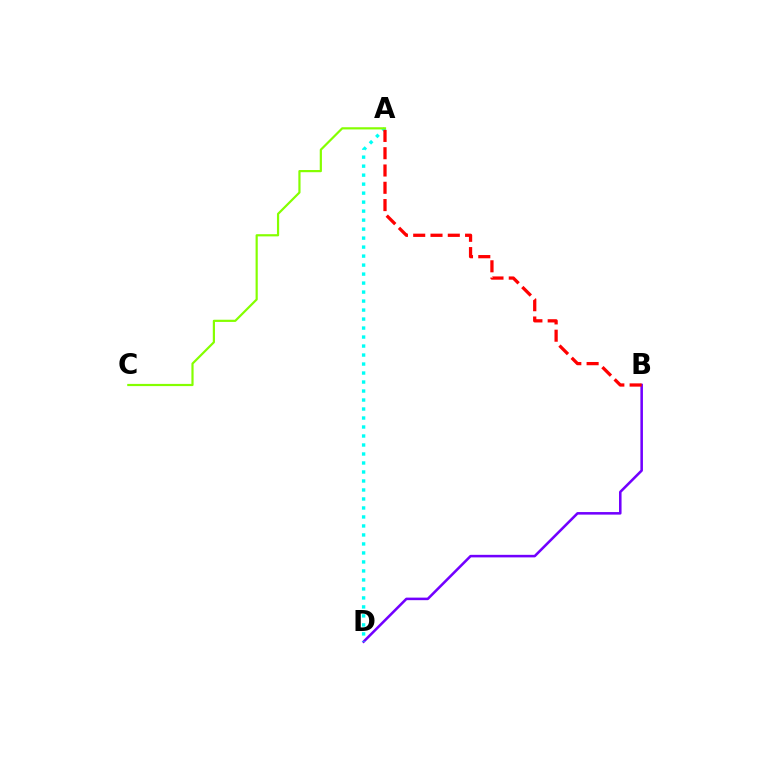{('B', 'D'): [{'color': '#7200ff', 'line_style': 'solid', 'thickness': 1.84}], ('A', 'D'): [{'color': '#00fff6', 'line_style': 'dotted', 'thickness': 2.44}], ('A', 'C'): [{'color': '#84ff00', 'line_style': 'solid', 'thickness': 1.58}], ('A', 'B'): [{'color': '#ff0000', 'line_style': 'dashed', 'thickness': 2.35}]}